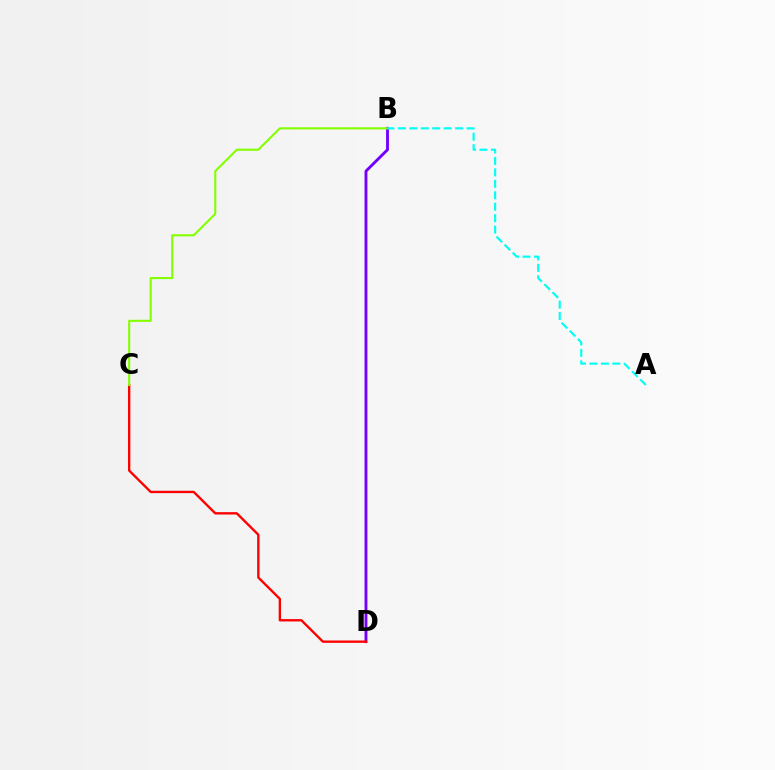{('B', 'D'): [{'color': '#7200ff', 'line_style': 'solid', 'thickness': 2.07}], ('C', 'D'): [{'color': '#ff0000', 'line_style': 'solid', 'thickness': 1.69}], ('B', 'C'): [{'color': '#84ff00', 'line_style': 'solid', 'thickness': 1.52}], ('A', 'B'): [{'color': '#00fff6', 'line_style': 'dashed', 'thickness': 1.55}]}